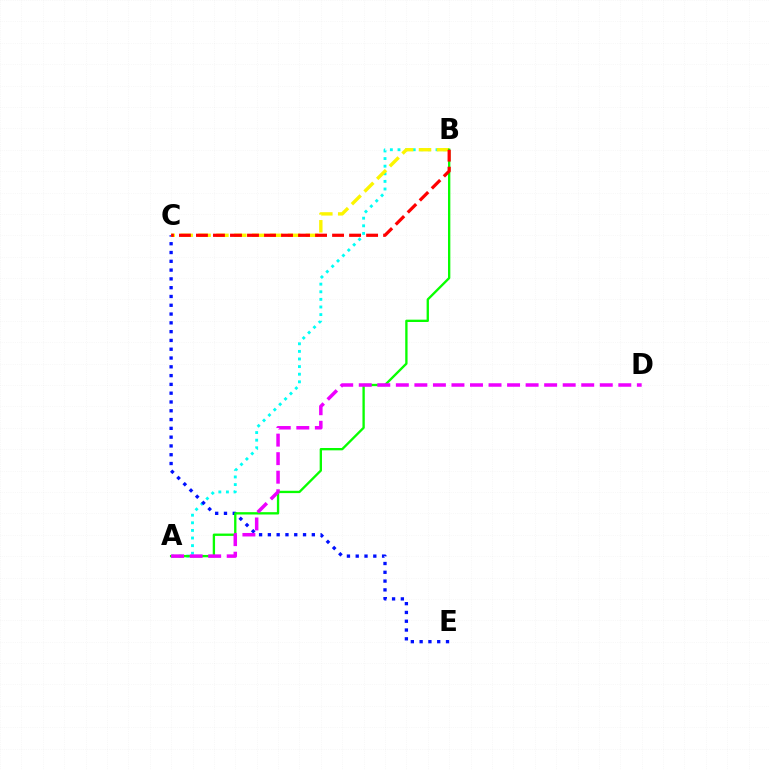{('A', 'B'): [{'color': '#00fff6', 'line_style': 'dotted', 'thickness': 2.07}, {'color': '#08ff00', 'line_style': 'solid', 'thickness': 1.68}], ('C', 'E'): [{'color': '#0010ff', 'line_style': 'dotted', 'thickness': 2.39}], ('B', 'C'): [{'color': '#fcf500', 'line_style': 'dashed', 'thickness': 2.43}, {'color': '#ff0000', 'line_style': 'dashed', 'thickness': 2.31}], ('A', 'D'): [{'color': '#ee00ff', 'line_style': 'dashed', 'thickness': 2.52}]}